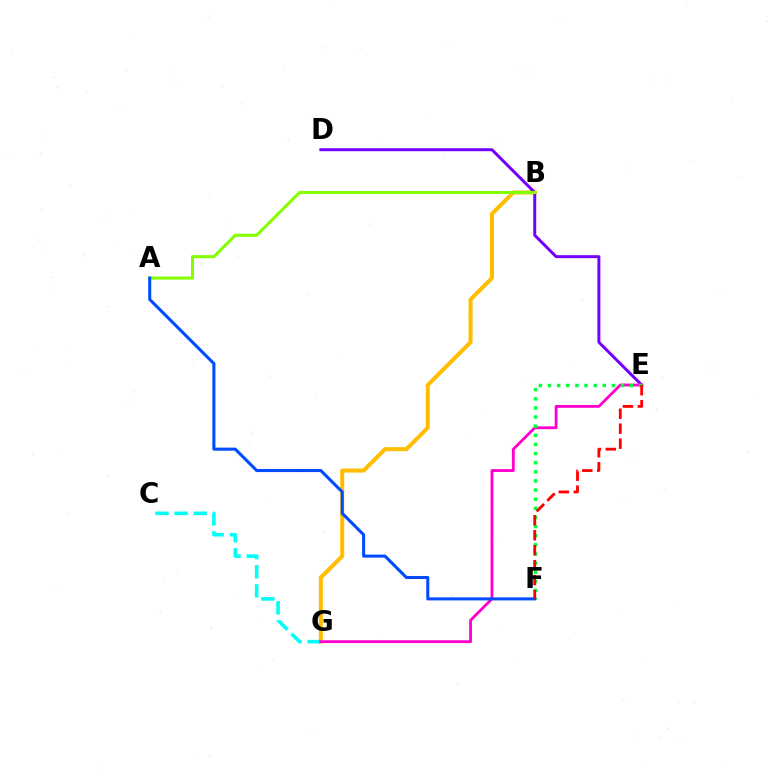{('B', 'G'): [{'color': '#ffbd00', 'line_style': 'solid', 'thickness': 2.89}], ('C', 'G'): [{'color': '#00fff6', 'line_style': 'dashed', 'thickness': 2.6}], ('D', 'E'): [{'color': '#7200ff', 'line_style': 'solid', 'thickness': 2.14}], ('E', 'G'): [{'color': '#ff00cf', 'line_style': 'solid', 'thickness': 2.04}], ('A', 'B'): [{'color': '#84ff00', 'line_style': 'solid', 'thickness': 2.19}], ('E', 'F'): [{'color': '#00ff39', 'line_style': 'dotted', 'thickness': 2.48}, {'color': '#ff0000', 'line_style': 'dashed', 'thickness': 2.03}], ('A', 'F'): [{'color': '#004bff', 'line_style': 'solid', 'thickness': 2.2}]}